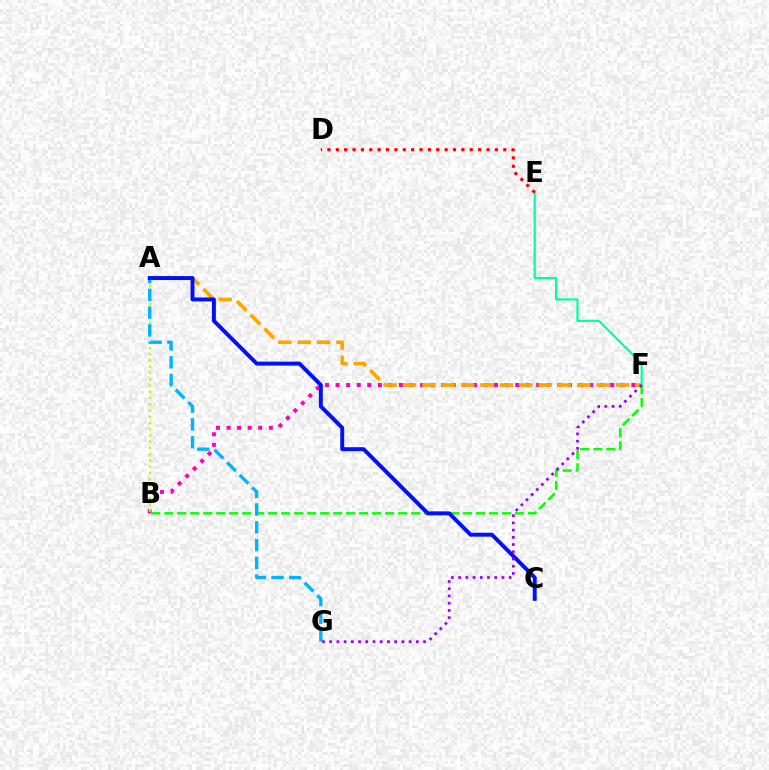{('B', 'F'): [{'color': '#ff00bd', 'line_style': 'dotted', 'thickness': 2.87}, {'color': '#08ff00', 'line_style': 'dashed', 'thickness': 1.76}], ('A', 'F'): [{'color': '#ffa500', 'line_style': 'dashed', 'thickness': 2.63}], ('A', 'B'): [{'color': '#b3ff00', 'line_style': 'dotted', 'thickness': 1.7}], ('A', 'G'): [{'color': '#00b5ff', 'line_style': 'dashed', 'thickness': 2.41}], ('E', 'F'): [{'color': '#00ff9d', 'line_style': 'solid', 'thickness': 1.57}], ('D', 'E'): [{'color': '#ff0000', 'line_style': 'dotted', 'thickness': 2.28}], ('A', 'C'): [{'color': '#0010ff', 'line_style': 'solid', 'thickness': 2.84}], ('F', 'G'): [{'color': '#9b00ff', 'line_style': 'dotted', 'thickness': 1.96}]}